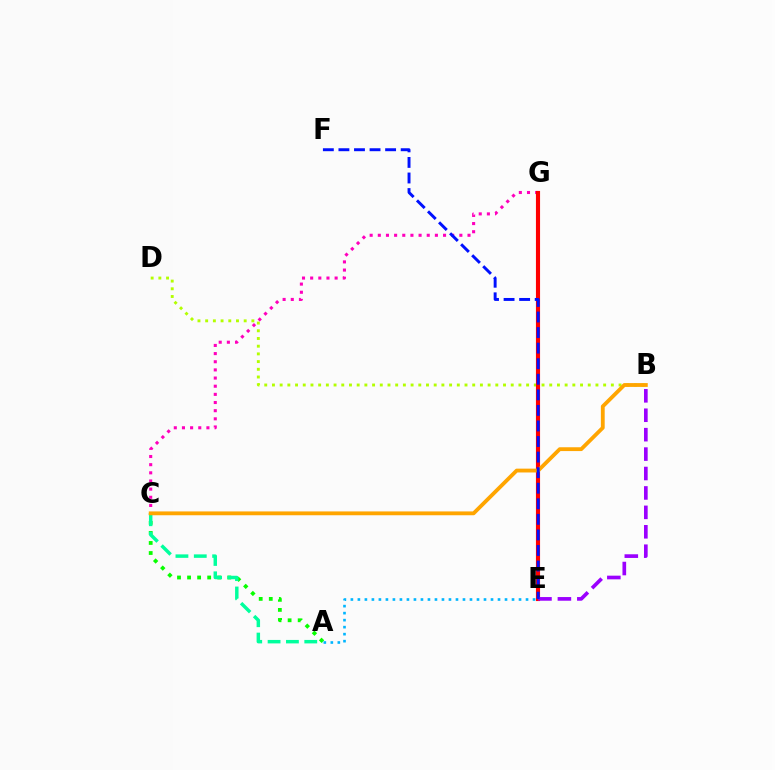{('B', 'D'): [{'color': '#b3ff00', 'line_style': 'dotted', 'thickness': 2.09}], ('A', 'C'): [{'color': '#08ff00', 'line_style': 'dotted', 'thickness': 2.73}, {'color': '#00ff9d', 'line_style': 'dashed', 'thickness': 2.49}], ('C', 'G'): [{'color': '#ff00bd', 'line_style': 'dotted', 'thickness': 2.22}], ('E', 'G'): [{'color': '#ff0000', 'line_style': 'solid', 'thickness': 2.97}], ('B', 'C'): [{'color': '#ffa500', 'line_style': 'solid', 'thickness': 2.76}], ('A', 'E'): [{'color': '#00b5ff', 'line_style': 'dotted', 'thickness': 1.9}], ('B', 'E'): [{'color': '#9b00ff', 'line_style': 'dashed', 'thickness': 2.64}], ('E', 'F'): [{'color': '#0010ff', 'line_style': 'dashed', 'thickness': 2.11}]}